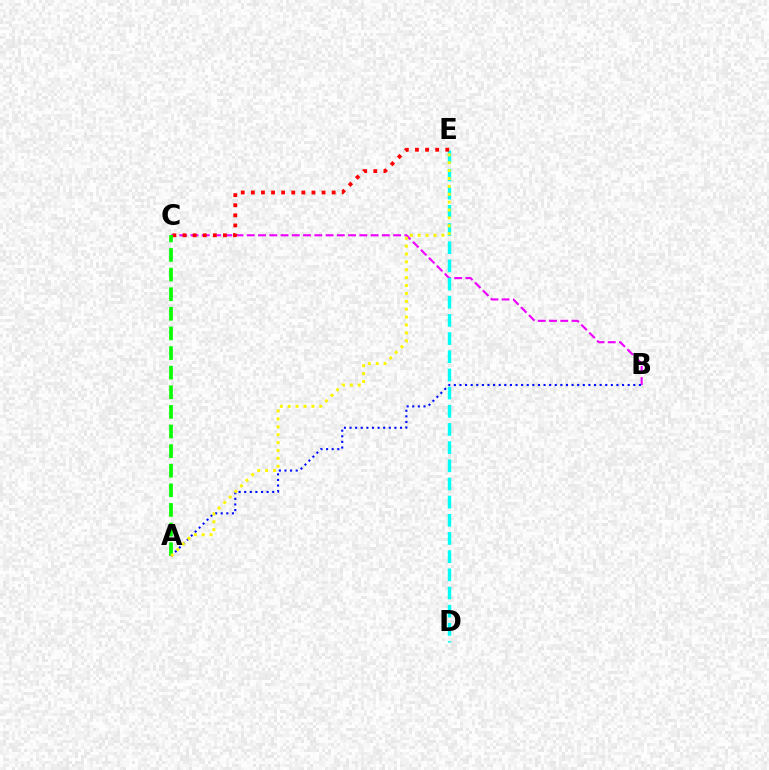{('B', 'C'): [{'color': '#ee00ff', 'line_style': 'dashed', 'thickness': 1.53}], ('D', 'E'): [{'color': '#00fff6', 'line_style': 'dashed', 'thickness': 2.47}], ('C', 'E'): [{'color': '#ff0000', 'line_style': 'dotted', 'thickness': 2.74}], ('A', 'C'): [{'color': '#08ff00', 'line_style': 'dashed', 'thickness': 2.66}], ('A', 'B'): [{'color': '#0010ff', 'line_style': 'dotted', 'thickness': 1.52}], ('A', 'E'): [{'color': '#fcf500', 'line_style': 'dotted', 'thickness': 2.14}]}